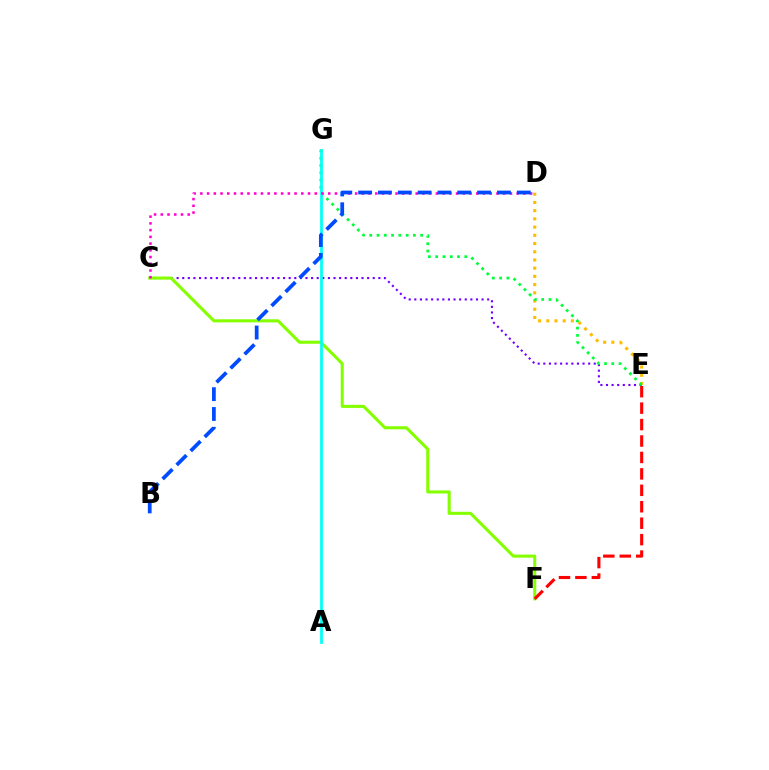{('D', 'E'): [{'color': '#ffbd00', 'line_style': 'dotted', 'thickness': 2.23}], ('C', 'E'): [{'color': '#7200ff', 'line_style': 'dotted', 'thickness': 1.52}], ('C', 'F'): [{'color': '#84ff00', 'line_style': 'solid', 'thickness': 2.22}], ('E', 'G'): [{'color': '#00ff39', 'line_style': 'dotted', 'thickness': 1.98}], ('A', 'G'): [{'color': '#00fff6', 'line_style': 'solid', 'thickness': 1.97}], ('C', 'D'): [{'color': '#ff00cf', 'line_style': 'dotted', 'thickness': 1.83}], ('E', 'F'): [{'color': '#ff0000', 'line_style': 'dashed', 'thickness': 2.23}], ('B', 'D'): [{'color': '#004bff', 'line_style': 'dashed', 'thickness': 2.69}]}